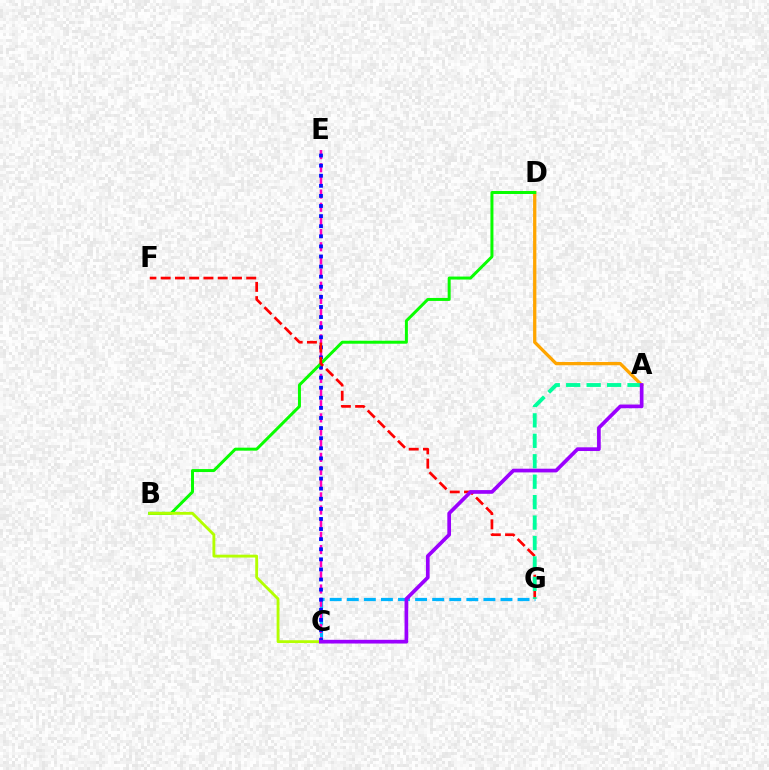{('C', 'G'): [{'color': '#00b5ff', 'line_style': 'dashed', 'thickness': 2.32}], ('C', 'E'): [{'color': '#ff00bd', 'line_style': 'dashed', 'thickness': 1.79}, {'color': '#0010ff', 'line_style': 'dotted', 'thickness': 2.74}], ('A', 'D'): [{'color': '#ffa500', 'line_style': 'solid', 'thickness': 2.37}], ('B', 'D'): [{'color': '#08ff00', 'line_style': 'solid', 'thickness': 2.15}], ('F', 'G'): [{'color': '#ff0000', 'line_style': 'dashed', 'thickness': 1.94}], ('B', 'C'): [{'color': '#b3ff00', 'line_style': 'solid', 'thickness': 2.05}], ('A', 'G'): [{'color': '#00ff9d', 'line_style': 'dashed', 'thickness': 2.78}], ('A', 'C'): [{'color': '#9b00ff', 'line_style': 'solid', 'thickness': 2.66}]}